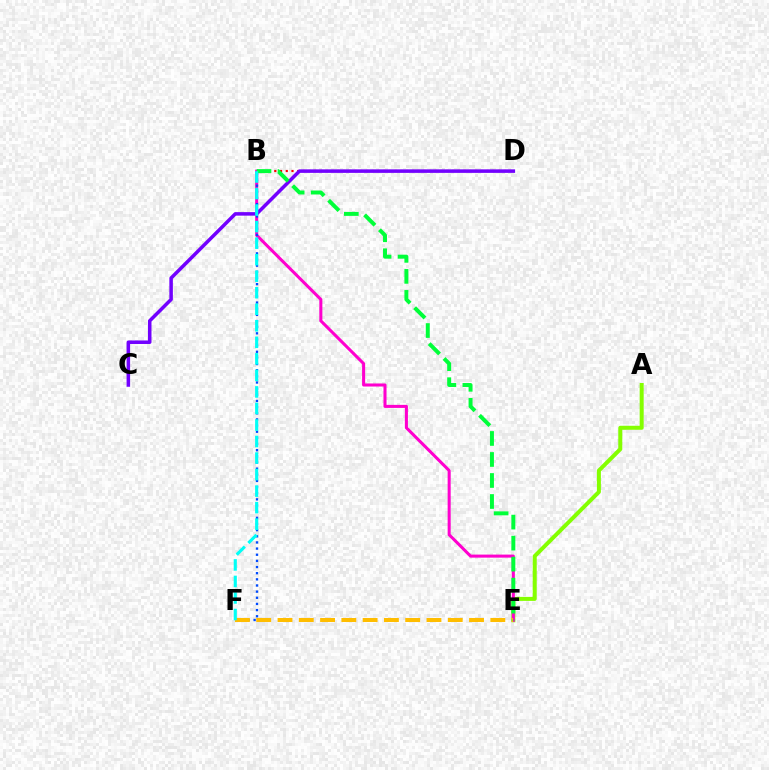{('A', 'E'): [{'color': '#84ff00', 'line_style': 'solid', 'thickness': 2.89}], ('B', 'E'): [{'color': '#ff00cf', 'line_style': 'solid', 'thickness': 2.19}, {'color': '#00ff39', 'line_style': 'dashed', 'thickness': 2.85}], ('B', 'D'): [{'color': '#ff0000', 'line_style': 'dotted', 'thickness': 1.56}], ('B', 'F'): [{'color': '#004bff', 'line_style': 'dotted', 'thickness': 1.67}, {'color': '#00fff6', 'line_style': 'dashed', 'thickness': 2.25}], ('E', 'F'): [{'color': '#ffbd00', 'line_style': 'dashed', 'thickness': 2.89}], ('C', 'D'): [{'color': '#7200ff', 'line_style': 'solid', 'thickness': 2.54}]}